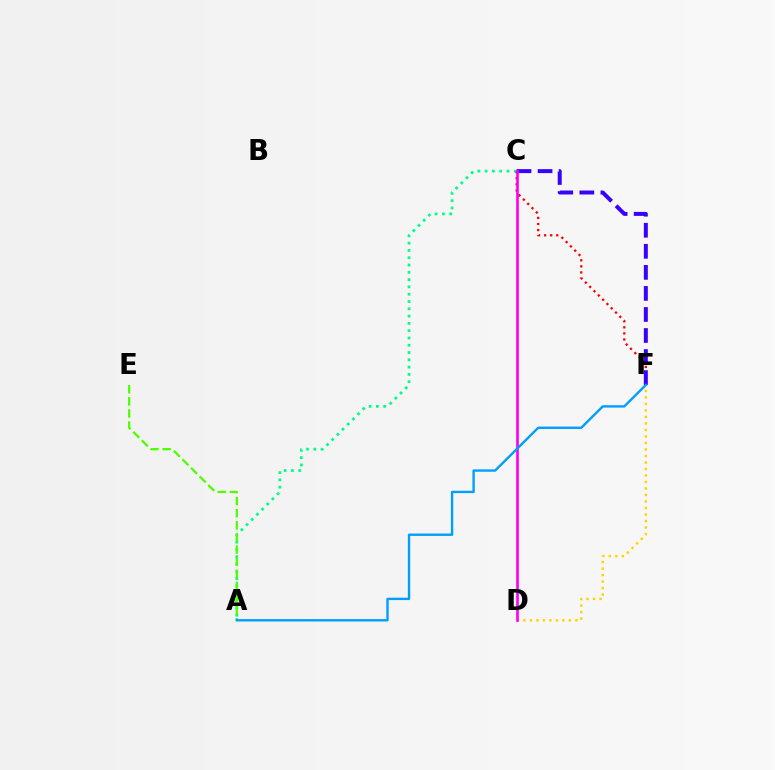{('D', 'F'): [{'color': '#ffd500', 'line_style': 'dotted', 'thickness': 1.77}], ('A', 'C'): [{'color': '#00ff86', 'line_style': 'dotted', 'thickness': 1.98}], ('C', 'F'): [{'color': '#ff0000', 'line_style': 'dotted', 'thickness': 1.65}, {'color': '#3700ff', 'line_style': 'dashed', 'thickness': 2.86}], ('A', 'E'): [{'color': '#4fff00', 'line_style': 'dashed', 'thickness': 1.65}], ('C', 'D'): [{'color': '#ff00ed', 'line_style': 'solid', 'thickness': 1.91}], ('A', 'F'): [{'color': '#009eff', 'line_style': 'solid', 'thickness': 1.71}]}